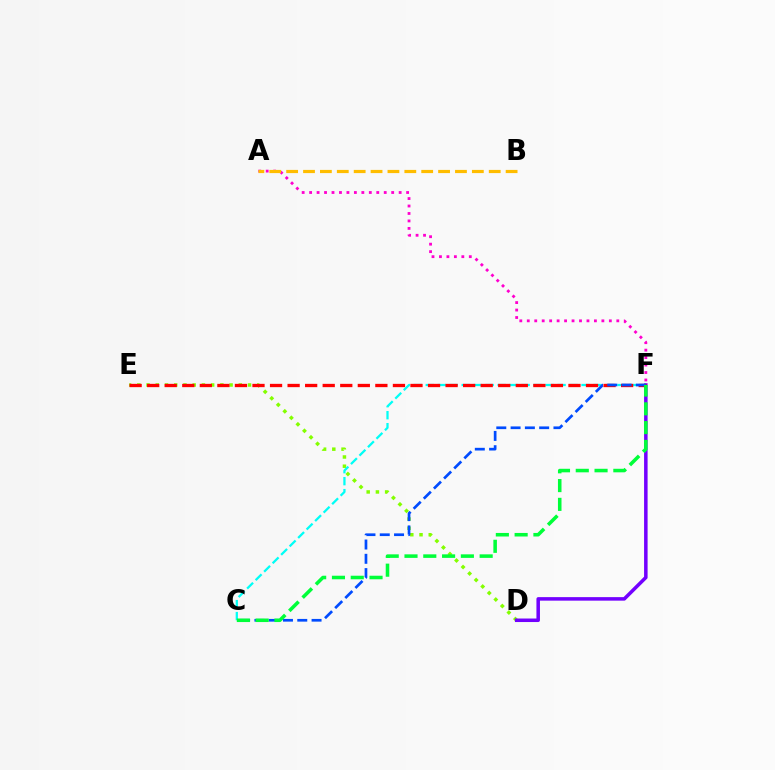{('D', 'E'): [{'color': '#84ff00', 'line_style': 'dotted', 'thickness': 2.51}], ('A', 'F'): [{'color': '#ff00cf', 'line_style': 'dotted', 'thickness': 2.03}], ('A', 'B'): [{'color': '#ffbd00', 'line_style': 'dashed', 'thickness': 2.29}], ('D', 'F'): [{'color': '#7200ff', 'line_style': 'solid', 'thickness': 2.54}], ('C', 'F'): [{'color': '#00fff6', 'line_style': 'dashed', 'thickness': 1.63}, {'color': '#004bff', 'line_style': 'dashed', 'thickness': 1.94}, {'color': '#00ff39', 'line_style': 'dashed', 'thickness': 2.55}], ('E', 'F'): [{'color': '#ff0000', 'line_style': 'dashed', 'thickness': 2.38}]}